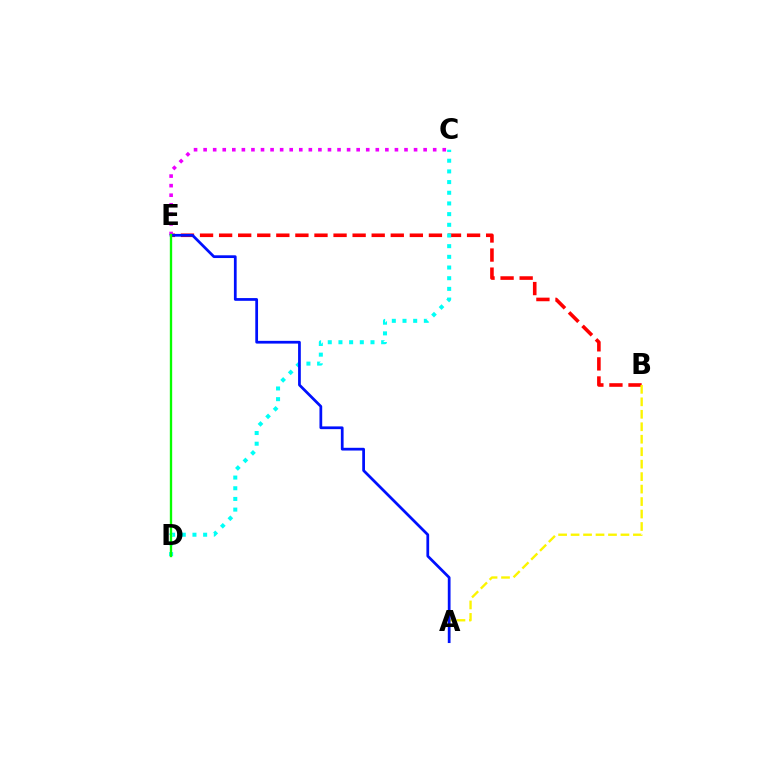{('B', 'E'): [{'color': '#ff0000', 'line_style': 'dashed', 'thickness': 2.59}], ('A', 'B'): [{'color': '#fcf500', 'line_style': 'dashed', 'thickness': 1.69}], ('C', 'D'): [{'color': '#00fff6', 'line_style': 'dotted', 'thickness': 2.9}], ('C', 'E'): [{'color': '#ee00ff', 'line_style': 'dotted', 'thickness': 2.6}], ('A', 'E'): [{'color': '#0010ff', 'line_style': 'solid', 'thickness': 1.98}], ('D', 'E'): [{'color': '#08ff00', 'line_style': 'solid', 'thickness': 1.69}]}